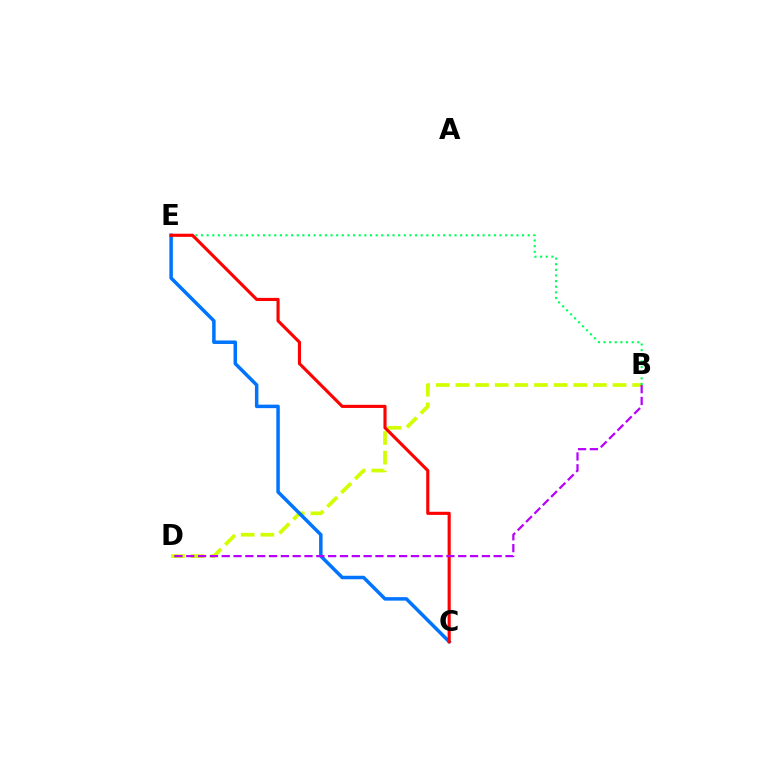{('B', 'D'): [{'color': '#d1ff00', 'line_style': 'dashed', 'thickness': 2.67}, {'color': '#b900ff', 'line_style': 'dashed', 'thickness': 1.61}], ('B', 'E'): [{'color': '#00ff5c', 'line_style': 'dotted', 'thickness': 1.53}], ('C', 'E'): [{'color': '#0074ff', 'line_style': 'solid', 'thickness': 2.52}, {'color': '#ff0000', 'line_style': 'solid', 'thickness': 2.25}]}